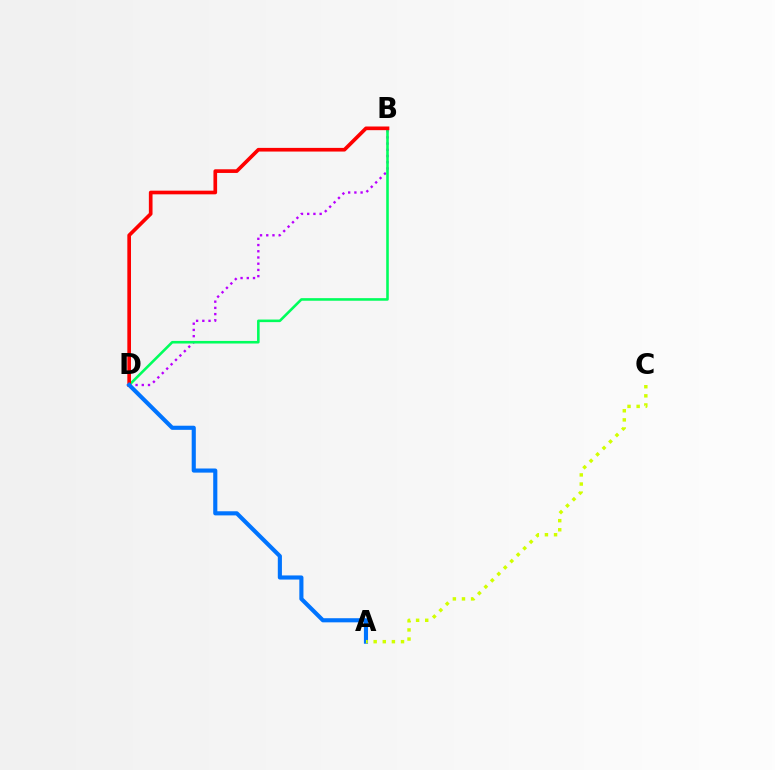{('B', 'D'): [{'color': '#b900ff', 'line_style': 'dotted', 'thickness': 1.69}, {'color': '#00ff5c', 'line_style': 'solid', 'thickness': 1.86}, {'color': '#ff0000', 'line_style': 'solid', 'thickness': 2.64}], ('A', 'D'): [{'color': '#0074ff', 'line_style': 'solid', 'thickness': 2.97}], ('A', 'C'): [{'color': '#d1ff00', 'line_style': 'dotted', 'thickness': 2.48}]}